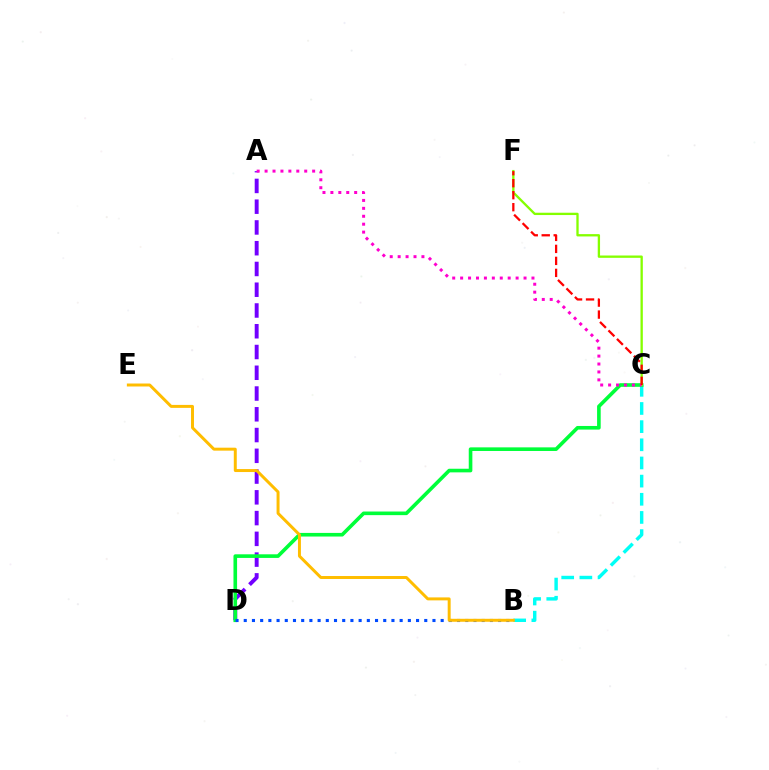{('A', 'D'): [{'color': '#7200ff', 'line_style': 'dashed', 'thickness': 2.82}], ('B', 'C'): [{'color': '#00fff6', 'line_style': 'dashed', 'thickness': 2.47}], ('C', 'D'): [{'color': '#00ff39', 'line_style': 'solid', 'thickness': 2.6}], ('C', 'F'): [{'color': '#84ff00', 'line_style': 'solid', 'thickness': 1.67}, {'color': '#ff0000', 'line_style': 'dashed', 'thickness': 1.63}], ('A', 'C'): [{'color': '#ff00cf', 'line_style': 'dotted', 'thickness': 2.15}], ('B', 'D'): [{'color': '#004bff', 'line_style': 'dotted', 'thickness': 2.23}], ('B', 'E'): [{'color': '#ffbd00', 'line_style': 'solid', 'thickness': 2.14}]}